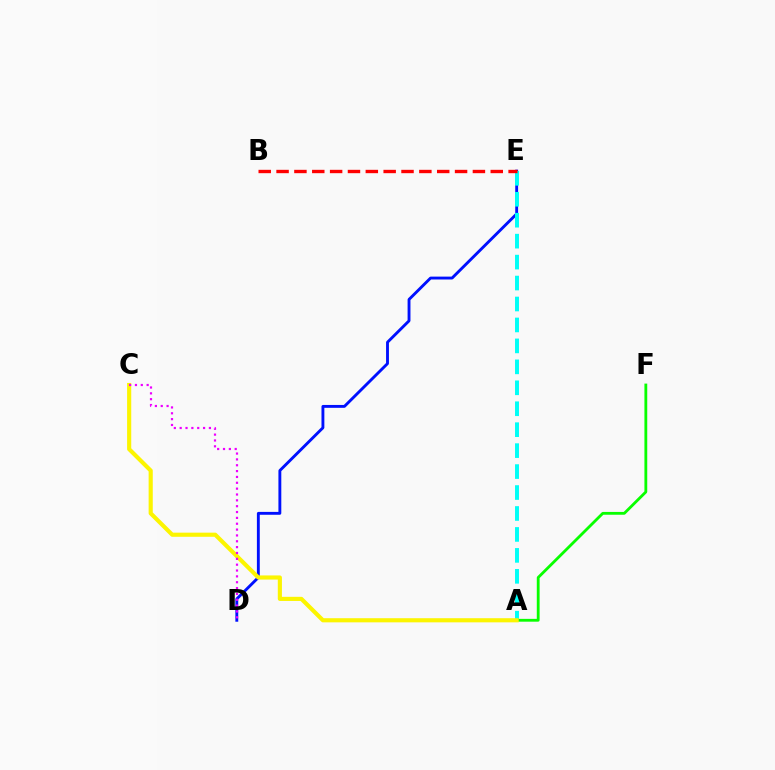{('D', 'E'): [{'color': '#0010ff', 'line_style': 'solid', 'thickness': 2.07}], ('A', 'E'): [{'color': '#00fff6', 'line_style': 'dashed', 'thickness': 2.85}], ('A', 'F'): [{'color': '#08ff00', 'line_style': 'solid', 'thickness': 2.03}], ('A', 'C'): [{'color': '#fcf500', 'line_style': 'solid', 'thickness': 2.98}], ('C', 'D'): [{'color': '#ee00ff', 'line_style': 'dotted', 'thickness': 1.59}], ('B', 'E'): [{'color': '#ff0000', 'line_style': 'dashed', 'thickness': 2.42}]}